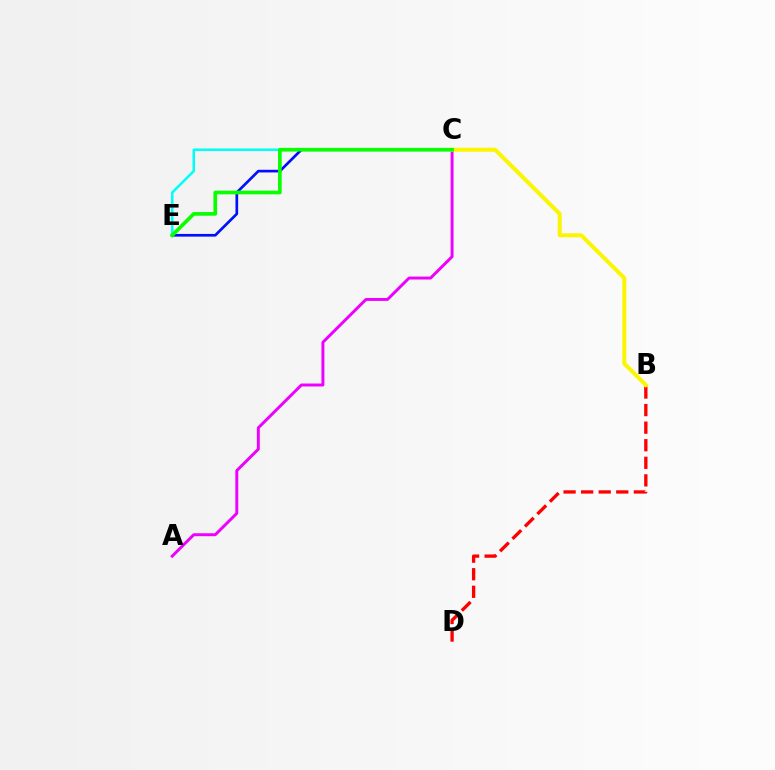{('B', 'D'): [{'color': '#ff0000', 'line_style': 'dashed', 'thickness': 2.39}], ('A', 'C'): [{'color': '#ee00ff', 'line_style': 'solid', 'thickness': 2.12}], ('C', 'E'): [{'color': '#0010ff', 'line_style': 'solid', 'thickness': 1.93}, {'color': '#00fff6', 'line_style': 'solid', 'thickness': 1.82}, {'color': '#08ff00', 'line_style': 'solid', 'thickness': 2.64}], ('B', 'C'): [{'color': '#fcf500', 'line_style': 'solid', 'thickness': 2.88}]}